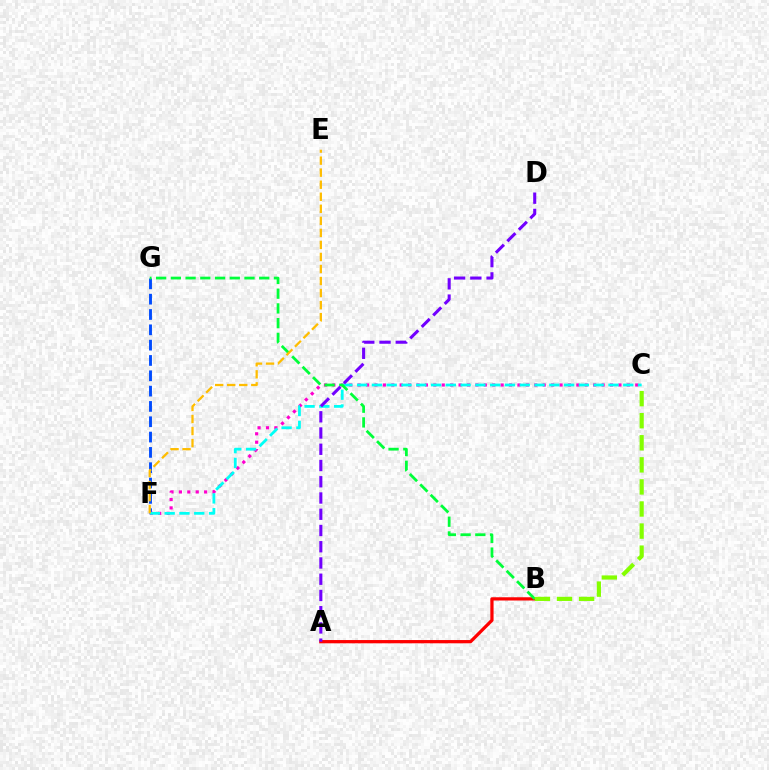{('F', 'G'): [{'color': '#004bff', 'line_style': 'dashed', 'thickness': 2.08}], ('C', 'F'): [{'color': '#ff00cf', 'line_style': 'dotted', 'thickness': 2.29}, {'color': '#00fff6', 'line_style': 'dashed', 'thickness': 2.01}], ('A', 'B'): [{'color': '#ff0000', 'line_style': 'solid', 'thickness': 2.34}], ('B', 'G'): [{'color': '#00ff39', 'line_style': 'dashed', 'thickness': 2.0}], ('E', 'F'): [{'color': '#ffbd00', 'line_style': 'dashed', 'thickness': 1.64}], ('B', 'C'): [{'color': '#84ff00', 'line_style': 'dashed', 'thickness': 3.0}], ('A', 'D'): [{'color': '#7200ff', 'line_style': 'dashed', 'thickness': 2.21}]}